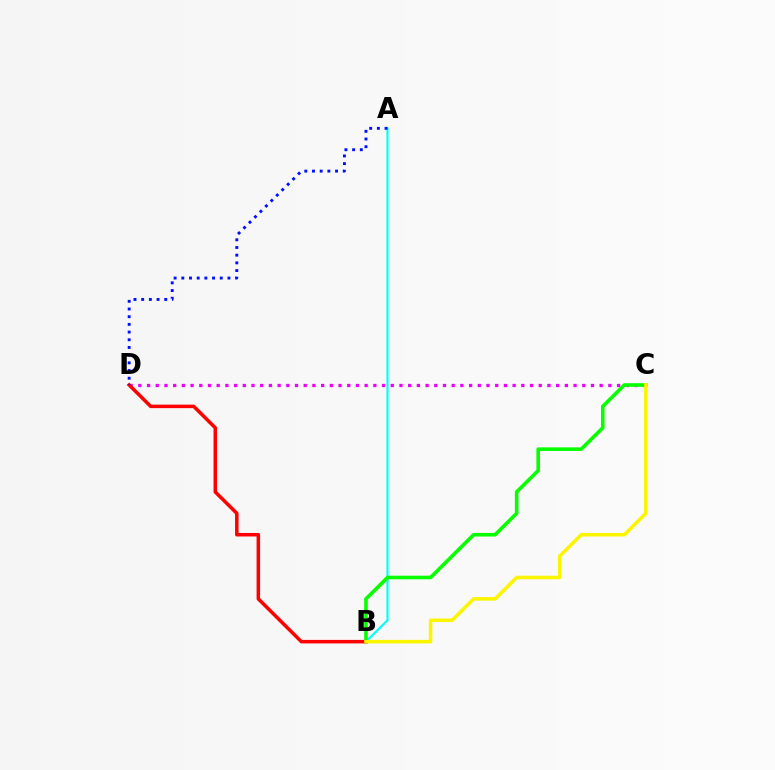{('C', 'D'): [{'color': '#ee00ff', 'line_style': 'dotted', 'thickness': 2.36}], ('A', 'B'): [{'color': '#00fff6', 'line_style': 'solid', 'thickness': 1.56}], ('B', 'C'): [{'color': '#08ff00', 'line_style': 'solid', 'thickness': 2.6}, {'color': '#fcf500', 'line_style': 'solid', 'thickness': 2.56}], ('B', 'D'): [{'color': '#ff0000', 'line_style': 'solid', 'thickness': 2.52}], ('A', 'D'): [{'color': '#0010ff', 'line_style': 'dotted', 'thickness': 2.09}]}